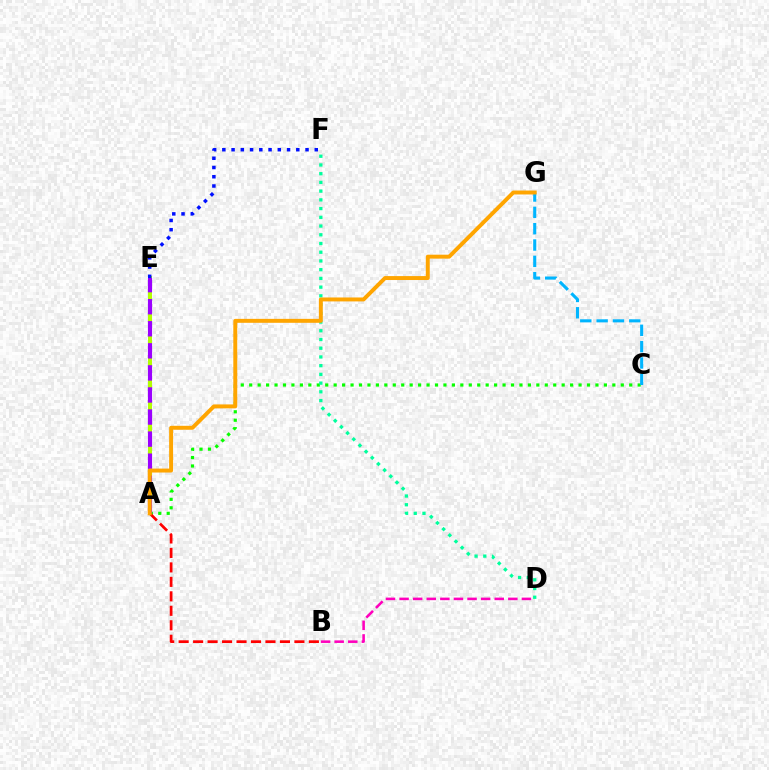{('A', 'E'): [{'color': '#b3ff00', 'line_style': 'solid', 'thickness': 2.88}, {'color': '#9b00ff', 'line_style': 'dashed', 'thickness': 3.0}], ('A', 'C'): [{'color': '#08ff00', 'line_style': 'dotted', 'thickness': 2.29}], ('D', 'F'): [{'color': '#00ff9d', 'line_style': 'dotted', 'thickness': 2.37}], ('C', 'G'): [{'color': '#00b5ff', 'line_style': 'dashed', 'thickness': 2.22}], ('B', 'D'): [{'color': '#ff00bd', 'line_style': 'dashed', 'thickness': 1.85}], ('A', 'B'): [{'color': '#ff0000', 'line_style': 'dashed', 'thickness': 1.97}], ('A', 'G'): [{'color': '#ffa500', 'line_style': 'solid', 'thickness': 2.84}], ('E', 'F'): [{'color': '#0010ff', 'line_style': 'dotted', 'thickness': 2.51}]}